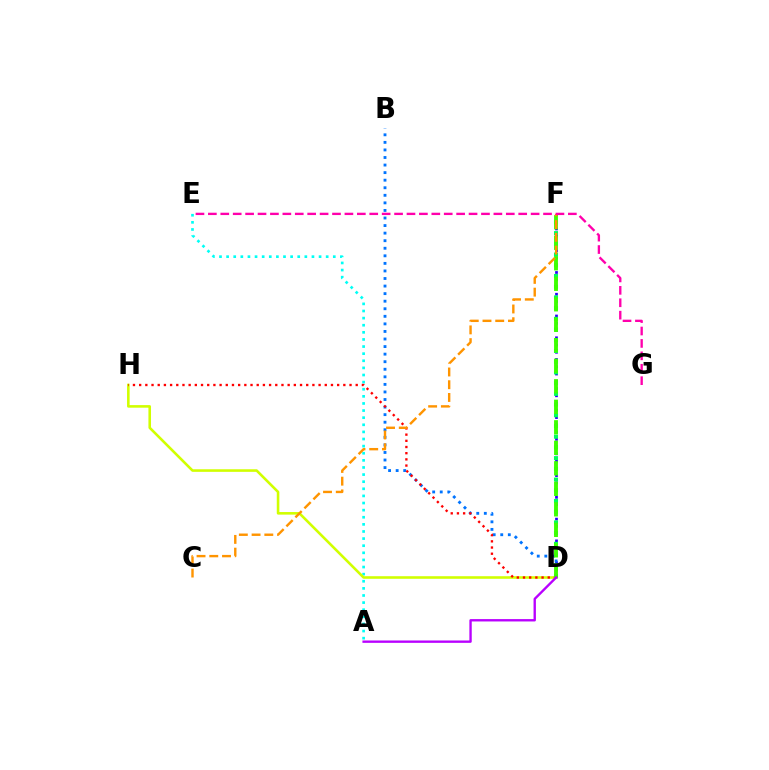{('D', 'F'): [{'color': '#2500ff', 'line_style': 'dotted', 'thickness': 1.97}, {'color': '#00ff5c', 'line_style': 'dotted', 'thickness': 2.91}, {'color': '#3dff00', 'line_style': 'dashed', 'thickness': 2.79}], ('A', 'E'): [{'color': '#00fff6', 'line_style': 'dotted', 'thickness': 1.93}], ('B', 'D'): [{'color': '#0074ff', 'line_style': 'dotted', 'thickness': 2.05}], ('D', 'H'): [{'color': '#d1ff00', 'line_style': 'solid', 'thickness': 1.86}, {'color': '#ff0000', 'line_style': 'dotted', 'thickness': 1.68}], ('C', 'F'): [{'color': '#ff9400', 'line_style': 'dashed', 'thickness': 1.73}], ('A', 'D'): [{'color': '#b900ff', 'line_style': 'solid', 'thickness': 1.7}], ('E', 'G'): [{'color': '#ff00ac', 'line_style': 'dashed', 'thickness': 1.69}]}